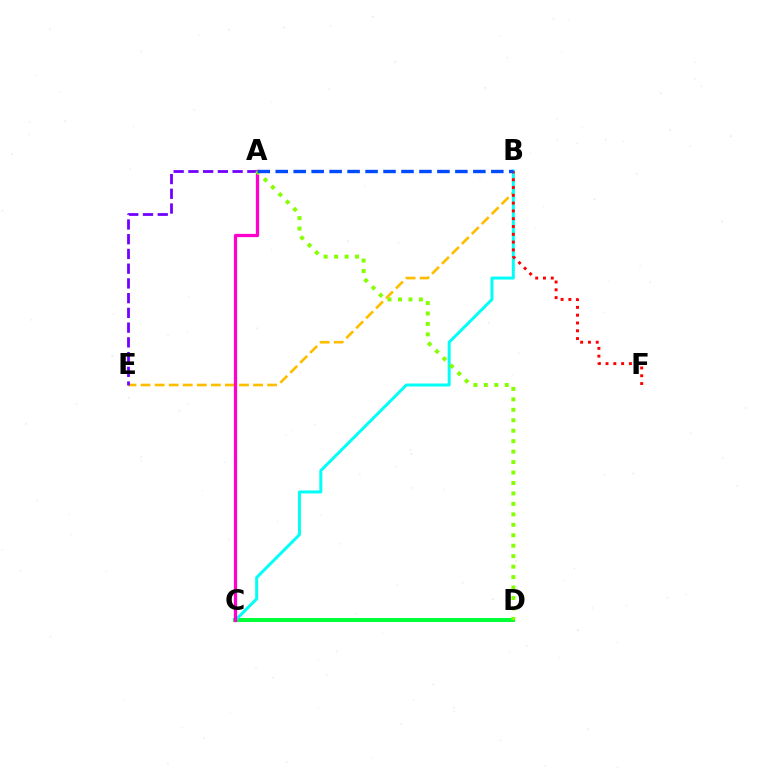{('C', 'D'): [{'color': '#00ff39', 'line_style': 'solid', 'thickness': 2.89}], ('B', 'E'): [{'color': '#ffbd00', 'line_style': 'dashed', 'thickness': 1.91}], ('A', 'E'): [{'color': '#7200ff', 'line_style': 'dashed', 'thickness': 2.0}], ('B', 'C'): [{'color': '#00fff6', 'line_style': 'solid', 'thickness': 2.14}], ('B', 'F'): [{'color': '#ff0000', 'line_style': 'dotted', 'thickness': 2.12}], ('A', 'C'): [{'color': '#ff00cf', 'line_style': 'solid', 'thickness': 2.34}], ('A', 'D'): [{'color': '#84ff00', 'line_style': 'dotted', 'thickness': 2.84}], ('A', 'B'): [{'color': '#004bff', 'line_style': 'dashed', 'thickness': 2.44}]}